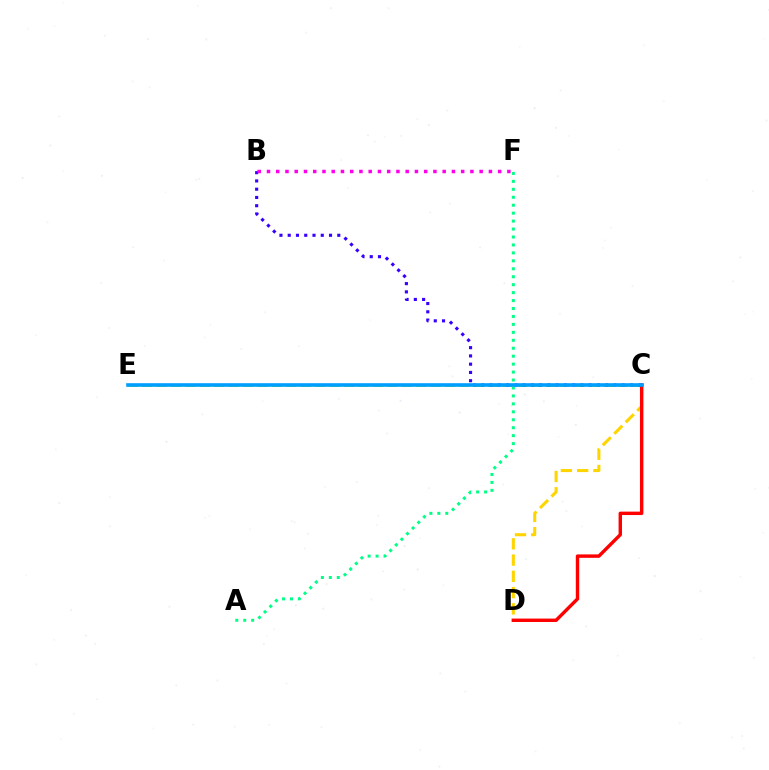{('C', 'D'): [{'color': '#ffd500', 'line_style': 'dashed', 'thickness': 2.21}, {'color': '#ff0000', 'line_style': 'solid', 'thickness': 2.46}], ('C', 'E'): [{'color': '#4fff00', 'line_style': 'dashed', 'thickness': 1.96}, {'color': '#009eff', 'line_style': 'solid', 'thickness': 2.6}], ('B', 'C'): [{'color': '#3700ff', 'line_style': 'dotted', 'thickness': 2.24}], ('A', 'F'): [{'color': '#00ff86', 'line_style': 'dotted', 'thickness': 2.16}], ('B', 'F'): [{'color': '#ff00ed', 'line_style': 'dotted', 'thickness': 2.51}]}